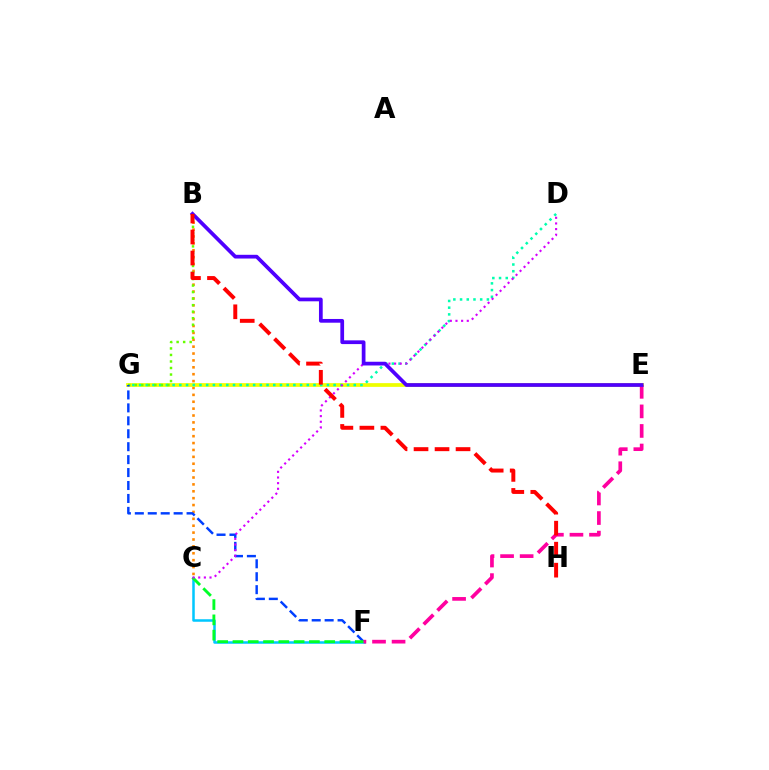{('B', 'C'): [{'color': '#ff8800', 'line_style': 'dotted', 'thickness': 1.87}], ('E', 'G'): [{'color': '#eeff00', 'line_style': 'solid', 'thickness': 2.69}], ('D', 'G'): [{'color': '#00ffaf', 'line_style': 'dotted', 'thickness': 1.82}], ('B', 'G'): [{'color': '#66ff00', 'line_style': 'dotted', 'thickness': 1.77}], ('F', 'G'): [{'color': '#003fff', 'line_style': 'dashed', 'thickness': 1.76}], ('C', 'F'): [{'color': '#00c7ff', 'line_style': 'solid', 'thickness': 1.81}, {'color': '#00ff27', 'line_style': 'dashed', 'thickness': 2.08}], ('C', 'D'): [{'color': '#d600ff', 'line_style': 'dotted', 'thickness': 1.54}], ('E', 'F'): [{'color': '#ff00a0', 'line_style': 'dashed', 'thickness': 2.66}], ('B', 'E'): [{'color': '#4f00ff', 'line_style': 'solid', 'thickness': 2.69}], ('B', 'H'): [{'color': '#ff0000', 'line_style': 'dashed', 'thickness': 2.85}]}